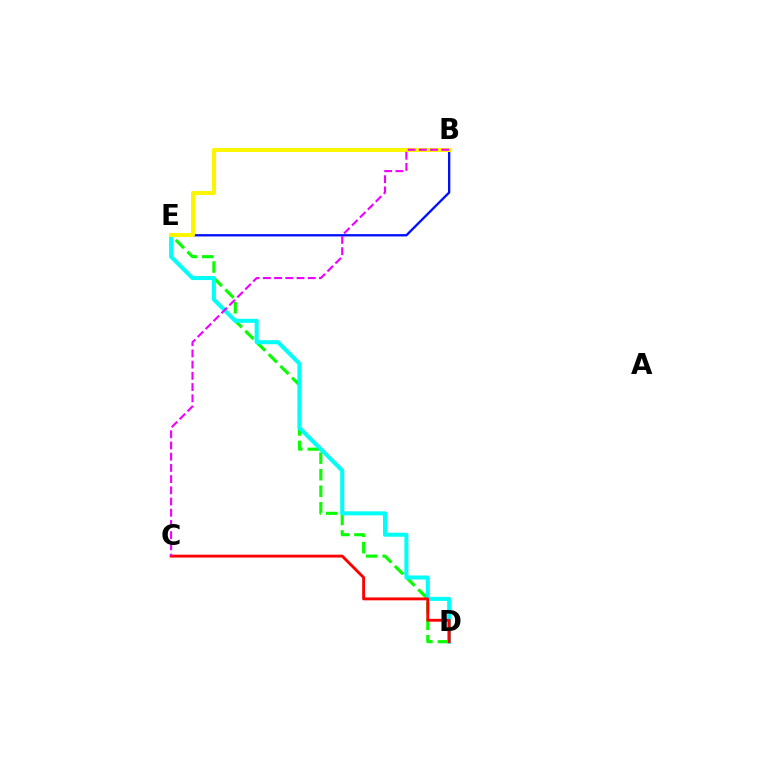{('D', 'E'): [{'color': '#08ff00', 'line_style': 'dashed', 'thickness': 2.25}, {'color': '#00fff6', 'line_style': 'solid', 'thickness': 2.91}], ('B', 'E'): [{'color': '#0010ff', 'line_style': 'solid', 'thickness': 1.68}, {'color': '#fcf500', 'line_style': 'solid', 'thickness': 2.92}], ('C', 'D'): [{'color': '#ff0000', 'line_style': 'solid', 'thickness': 2.07}], ('B', 'C'): [{'color': '#ee00ff', 'line_style': 'dashed', 'thickness': 1.52}]}